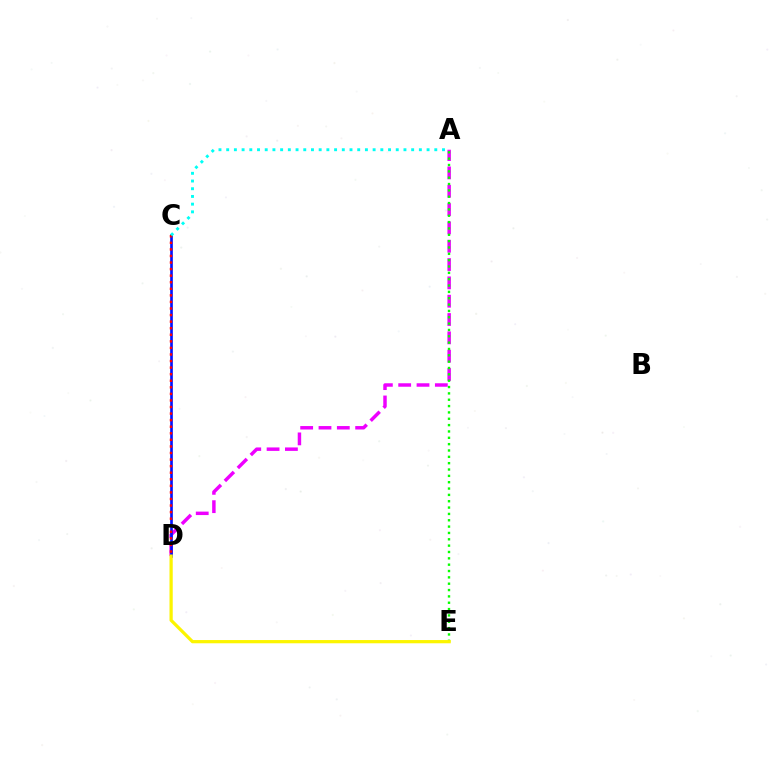{('A', 'D'): [{'color': '#ee00ff', 'line_style': 'dashed', 'thickness': 2.49}], ('C', 'D'): [{'color': '#0010ff', 'line_style': 'solid', 'thickness': 1.92}, {'color': '#ff0000', 'line_style': 'dotted', 'thickness': 1.78}], ('A', 'E'): [{'color': '#08ff00', 'line_style': 'dotted', 'thickness': 1.72}], ('D', 'E'): [{'color': '#fcf500', 'line_style': 'solid', 'thickness': 2.33}], ('A', 'C'): [{'color': '#00fff6', 'line_style': 'dotted', 'thickness': 2.09}]}